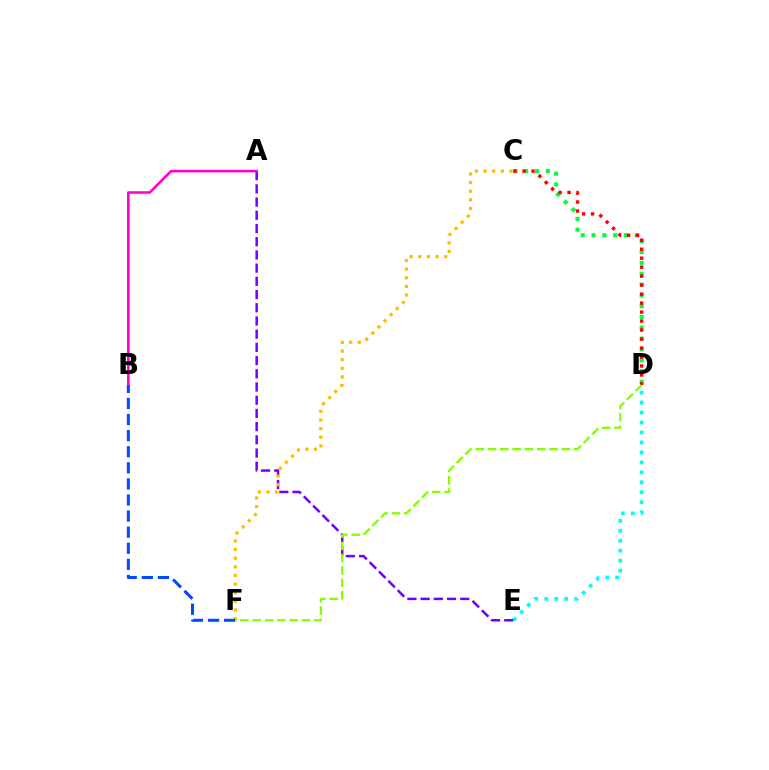{('D', 'E'): [{'color': '#00fff6', 'line_style': 'dotted', 'thickness': 2.71}], ('A', 'E'): [{'color': '#7200ff', 'line_style': 'dashed', 'thickness': 1.79}], ('C', 'D'): [{'color': '#00ff39', 'line_style': 'dotted', 'thickness': 2.94}, {'color': '#ff0000', 'line_style': 'dotted', 'thickness': 2.44}], ('A', 'B'): [{'color': '#ff00cf', 'line_style': 'solid', 'thickness': 1.87}], ('C', 'F'): [{'color': '#ffbd00', 'line_style': 'dotted', 'thickness': 2.35}], ('B', 'F'): [{'color': '#004bff', 'line_style': 'dashed', 'thickness': 2.18}], ('D', 'F'): [{'color': '#84ff00', 'line_style': 'dashed', 'thickness': 1.67}]}